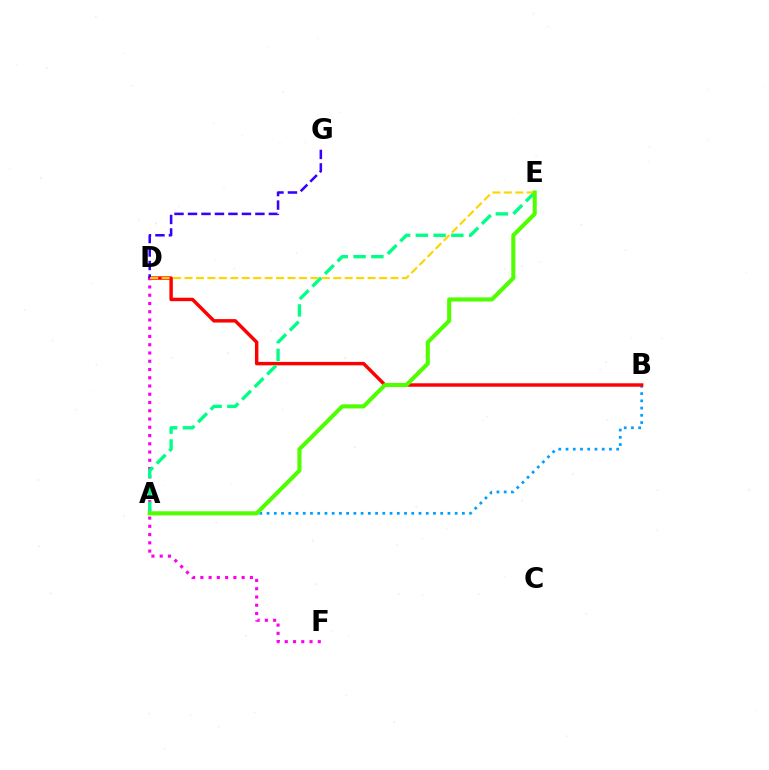{('A', 'B'): [{'color': '#009eff', 'line_style': 'dotted', 'thickness': 1.97}], ('B', 'D'): [{'color': '#ff0000', 'line_style': 'solid', 'thickness': 2.47}], ('D', 'G'): [{'color': '#3700ff', 'line_style': 'dashed', 'thickness': 1.83}], ('D', 'F'): [{'color': '#ff00ed', 'line_style': 'dotted', 'thickness': 2.24}], ('A', 'E'): [{'color': '#00ff86', 'line_style': 'dashed', 'thickness': 2.41}, {'color': '#4fff00', 'line_style': 'solid', 'thickness': 2.93}], ('D', 'E'): [{'color': '#ffd500', 'line_style': 'dashed', 'thickness': 1.55}]}